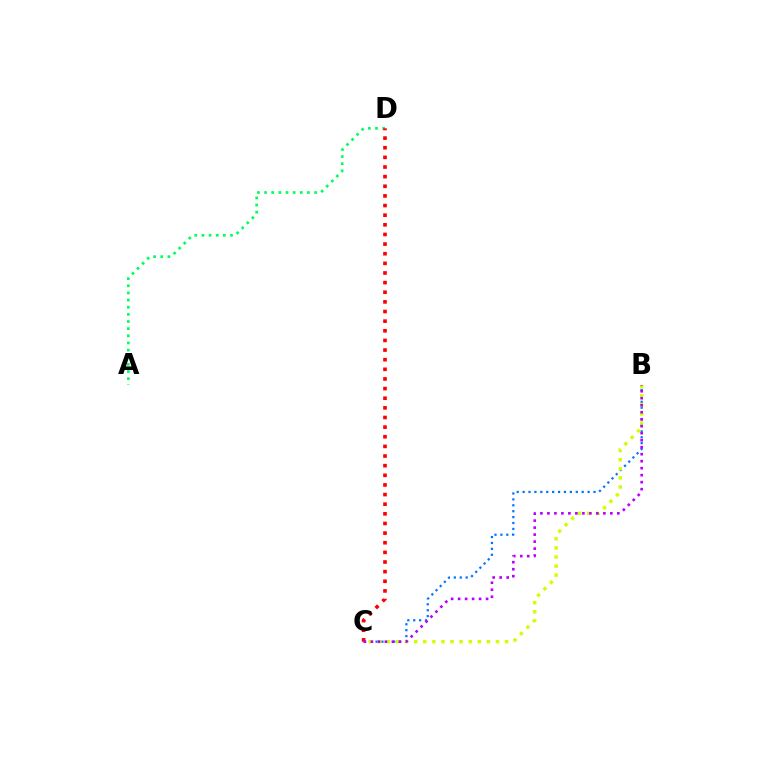{('A', 'D'): [{'color': '#00ff5c', 'line_style': 'dotted', 'thickness': 1.94}], ('B', 'C'): [{'color': '#0074ff', 'line_style': 'dotted', 'thickness': 1.61}, {'color': '#d1ff00', 'line_style': 'dotted', 'thickness': 2.47}, {'color': '#b900ff', 'line_style': 'dotted', 'thickness': 1.9}], ('C', 'D'): [{'color': '#ff0000', 'line_style': 'dotted', 'thickness': 2.62}]}